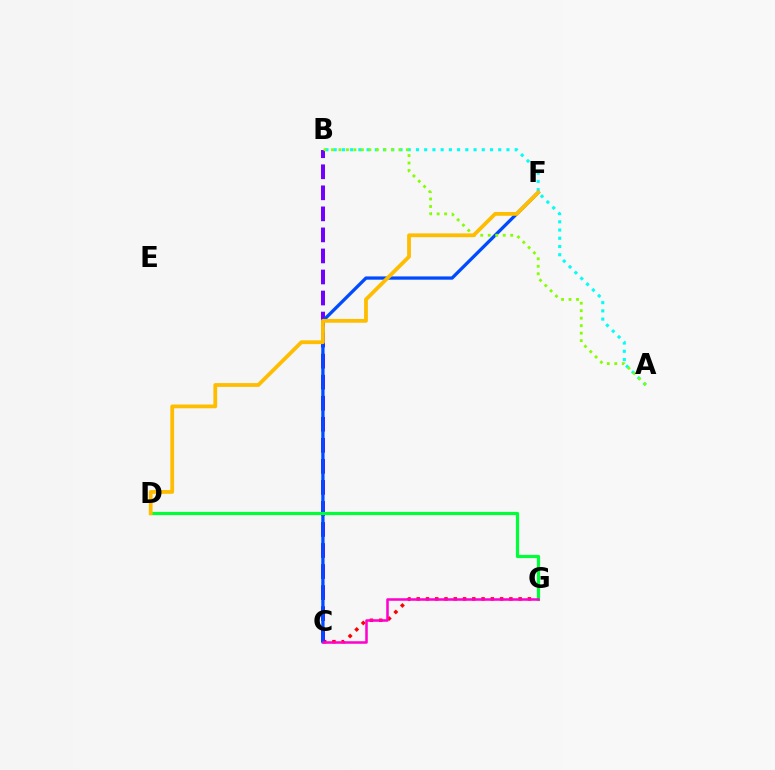{('A', 'B'): [{'color': '#00fff6', 'line_style': 'dotted', 'thickness': 2.24}, {'color': '#84ff00', 'line_style': 'dotted', 'thickness': 2.03}], ('C', 'G'): [{'color': '#ff0000', 'line_style': 'dotted', 'thickness': 2.52}, {'color': '#ff00cf', 'line_style': 'solid', 'thickness': 1.82}], ('B', 'C'): [{'color': '#7200ff', 'line_style': 'dashed', 'thickness': 2.86}], ('C', 'F'): [{'color': '#004bff', 'line_style': 'solid', 'thickness': 2.36}], ('D', 'G'): [{'color': '#00ff39', 'line_style': 'solid', 'thickness': 2.31}], ('D', 'F'): [{'color': '#ffbd00', 'line_style': 'solid', 'thickness': 2.72}]}